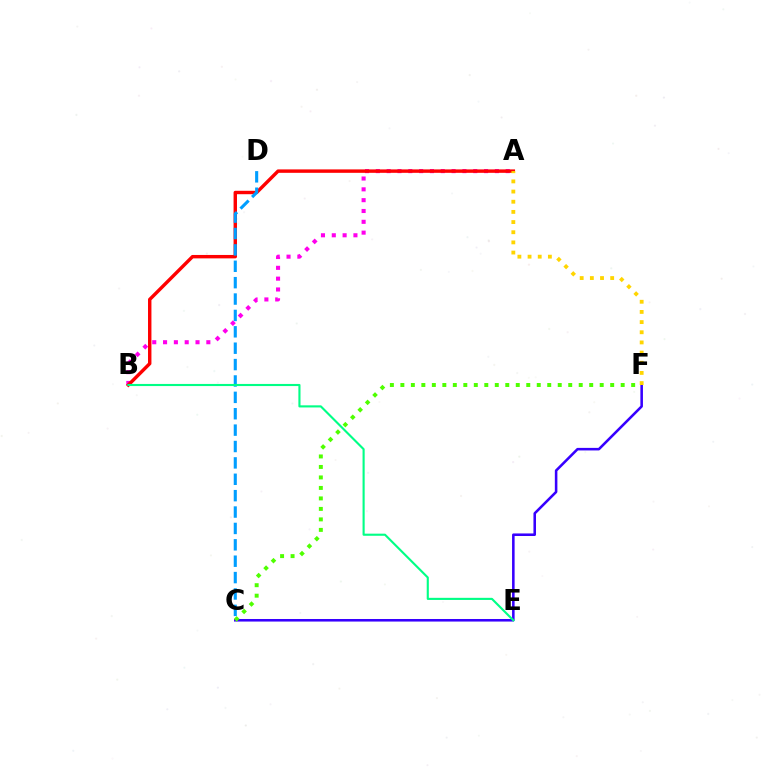{('C', 'F'): [{'color': '#3700ff', 'line_style': 'solid', 'thickness': 1.84}, {'color': '#4fff00', 'line_style': 'dotted', 'thickness': 2.85}], ('A', 'B'): [{'color': '#ff00ed', 'line_style': 'dotted', 'thickness': 2.94}, {'color': '#ff0000', 'line_style': 'solid', 'thickness': 2.46}], ('A', 'F'): [{'color': '#ffd500', 'line_style': 'dotted', 'thickness': 2.76}], ('C', 'D'): [{'color': '#009eff', 'line_style': 'dashed', 'thickness': 2.23}], ('B', 'E'): [{'color': '#00ff86', 'line_style': 'solid', 'thickness': 1.53}]}